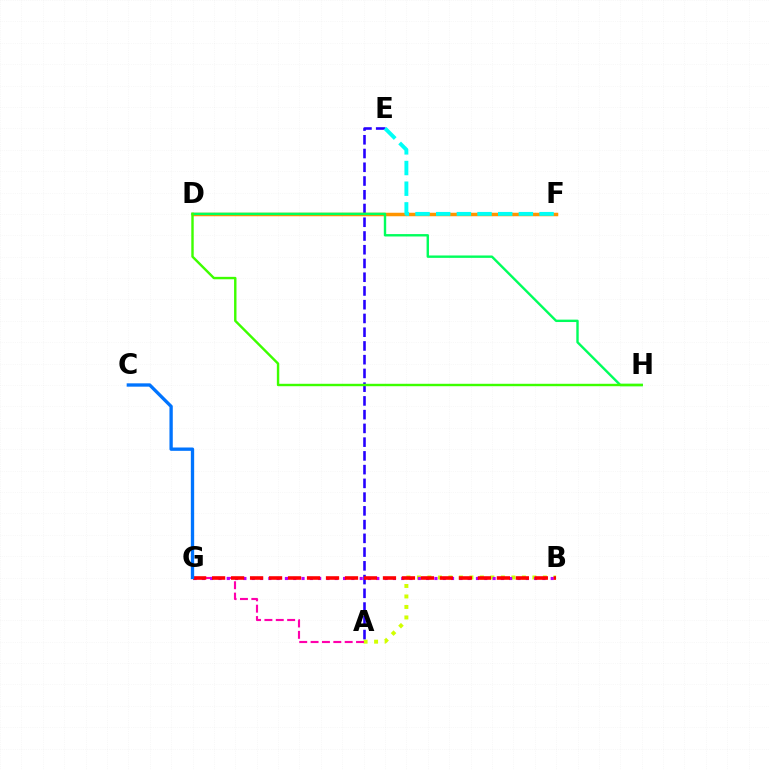{('A', 'B'): [{'color': '#d1ff00', 'line_style': 'dotted', 'thickness': 2.85}], ('A', 'E'): [{'color': '#2500ff', 'line_style': 'dashed', 'thickness': 1.87}], ('A', 'G'): [{'color': '#ff00ac', 'line_style': 'dashed', 'thickness': 1.54}], ('B', 'G'): [{'color': '#b900ff', 'line_style': 'dotted', 'thickness': 2.26}, {'color': '#ff0000', 'line_style': 'dashed', 'thickness': 2.58}], ('D', 'F'): [{'color': '#ff9400', 'line_style': 'solid', 'thickness': 2.52}], ('D', 'H'): [{'color': '#00ff5c', 'line_style': 'solid', 'thickness': 1.72}, {'color': '#3dff00', 'line_style': 'solid', 'thickness': 1.74}], ('C', 'G'): [{'color': '#0074ff', 'line_style': 'solid', 'thickness': 2.4}], ('E', 'F'): [{'color': '#00fff6', 'line_style': 'dashed', 'thickness': 2.81}]}